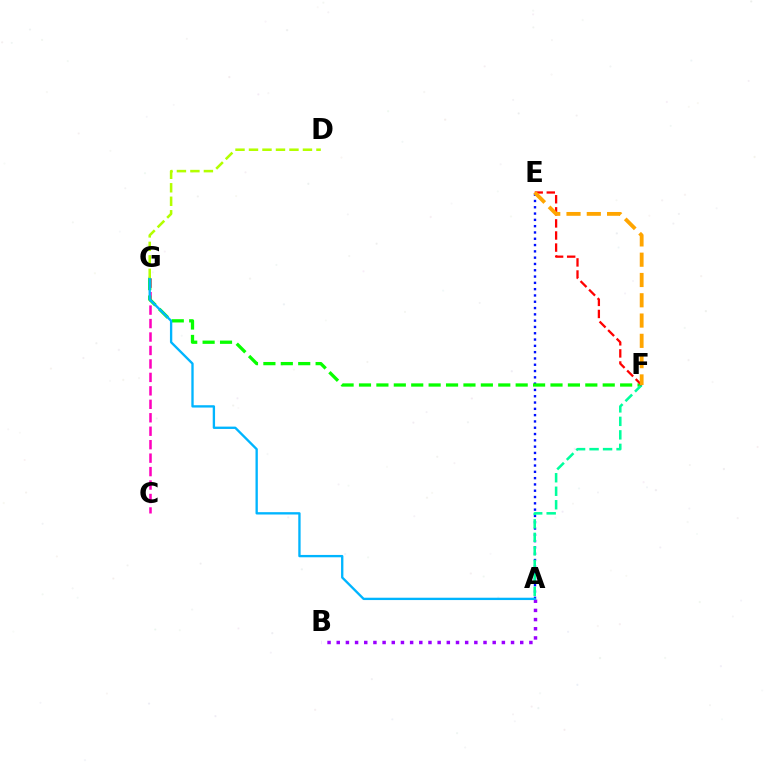{('A', 'E'): [{'color': '#0010ff', 'line_style': 'dotted', 'thickness': 1.71}], ('C', 'G'): [{'color': '#ff00bd', 'line_style': 'dashed', 'thickness': 1.83}], ('A', 'B'): [{'color': '#9b00ff', 'line_style': 'dotted', 'thickness': 2.49}], ('F', 'G'): [{'color': '#08ff00', 'line_style': 'dashed', 'thickness': 2.37}], ('A', 'F'): [{'color': '#00ff9d', 'line_style': 'dashed', 'thickness': 1.83}], ('E', 'F'): [{'color': '#ff0000', 'line_style': 'dashed', 'thickness': 1.64}, {'color': '#ffa500', 'line_style': 'dashed', 'thickness': 2.76}], ('A', 'G'): [{'color': '#00b5ff', 'line_style': 'solid', 'thickness': 1.68}], ('D', 'G'): [{'color': '#b3ff00', 'line_style': 'dashed', 'thickness': 1.83}]}